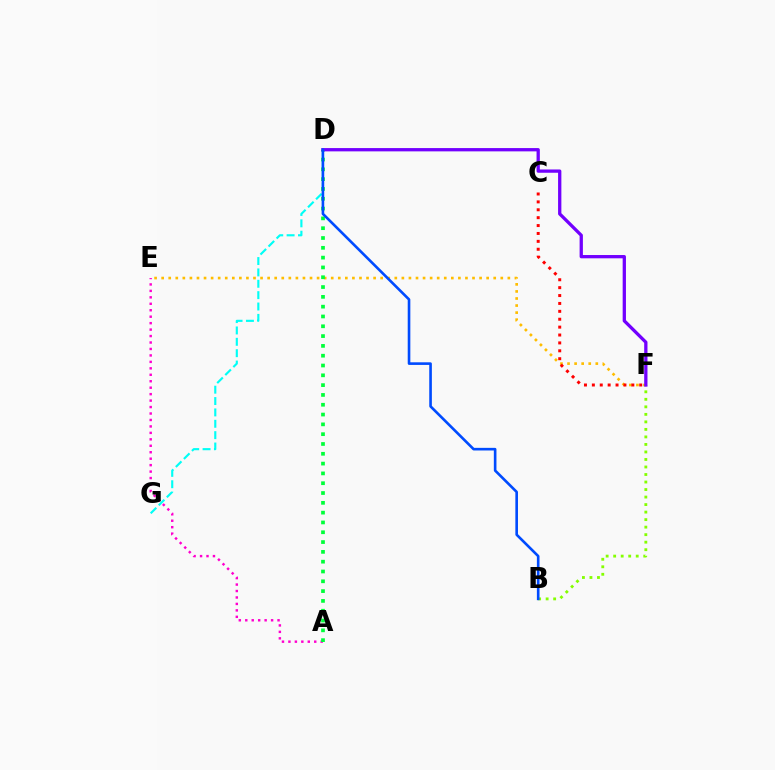{('E', 'F'): [{'color': '#ffbd00', 'line_style': 'dotted', 'thickness': 1.92}], ('D', 'G'): [{'color': '#00fff6', 'line_style': 'dashed', 'thickness': 1.54}], ('A', 'E'): [{'color': '#ff00cf', 'line_style': 'dotted', 'thickness': 1.75}], ('B', 'F'): [{'color': '#84ff00', 'line_style': 'dotted', 'thickness': 2.04}], ('C', 'F'): [{'color': '#ff0000', 'line_style': 'dotted', 'thickness': 2.14}], ('A', 'D'): [{'color': '#00ff39', 'line_style': 'dotted', 'thickness': 2.66}], ('D', 'F'): [{'color': '#7200ff', 'line_style': 'solid', 'thickness': 2.37}], ('B', 'D'): [{'color': '#004bff', 'line_style': 'solid', 'thickness': 1.89}]}